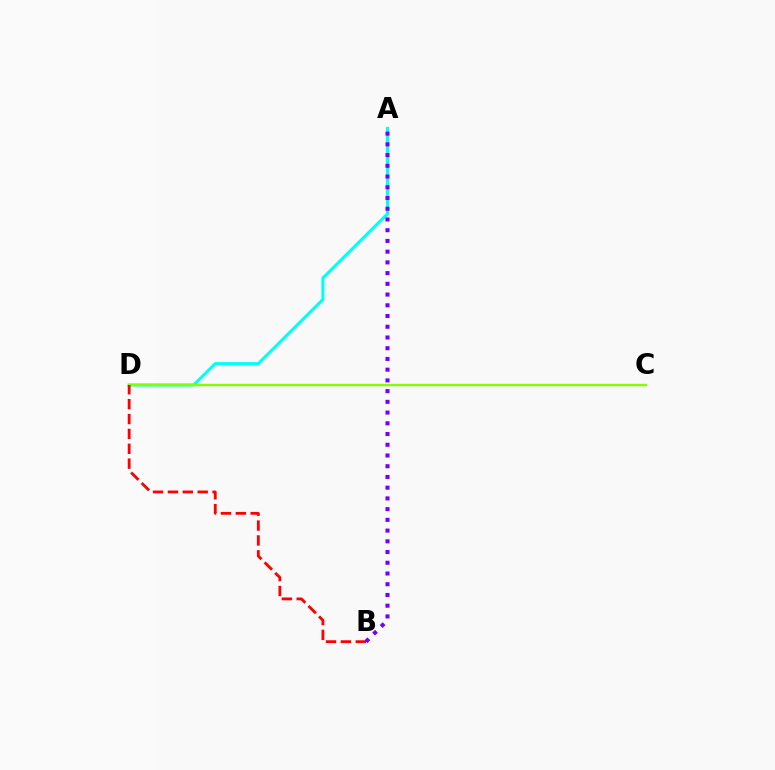{('A', 'D'): [{'color': '#00fff6', 'line_style': 'solid', 'thickness': 2.17}], ('C', 'D'): [{'color': '#84ff00', 'line_style': 'solid', 'thickness': 1.74}], ('B', 'D'): [{'color': '#ff0000', 'line_style': 'dashed', 'thickness': 2.02}], ('A', 'B'): [{'color': '#7200ff', 'line_style': 'dotted', 'thickness': 2.91}]}